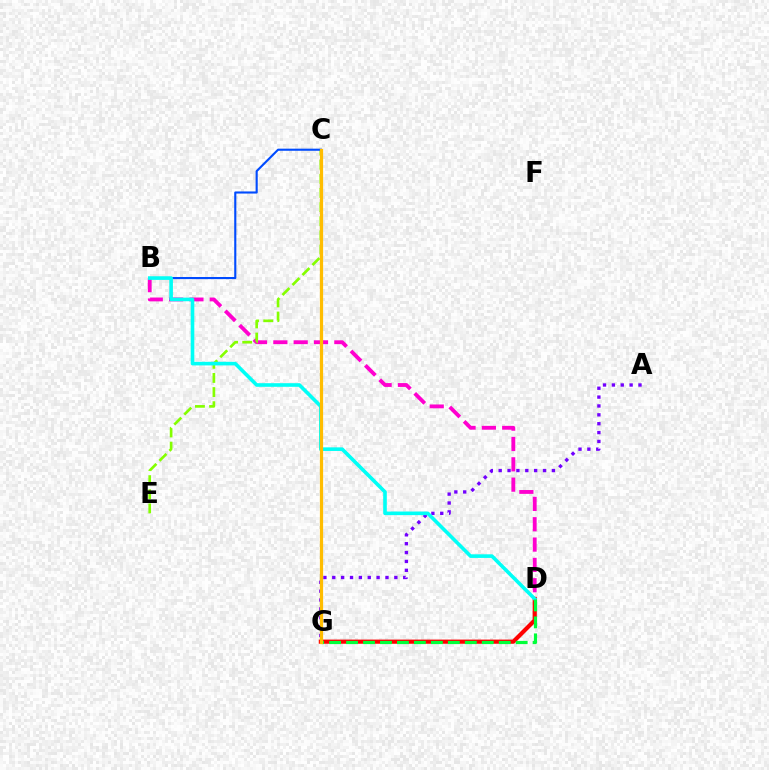{('B', 'D'): [{'color': '#ff00cf', 'line_style': 'dashed', 'thickness': 2.76}, {'color': '#00fff6', 'line_style': 'solid', 'thickness': 2.6}], ('C', 'E'): [{'color': '#84ff00', 'line_style': 'dashed', 'thickness': 1.92}], ('B', 'C'): [{'color': '#004bff', 'line_style': 'solid', 'thickness': 1.52}], ('A', 'G'): [{'color': '#7200ff', 'line_style': 'dotted', 'thickness': 2.41}], ('D', 'G'): [{'color': '#ff0000', 'line_style': 'solid', 'thickness': 3.0}, {'color': '#00ff39', 'line_style': 'dashed', 'thickness': 2.3}], ('C', 'G'): [{'color': '#ffbd00', 'line_style': 'solid', 'thickness': 2.32}]}